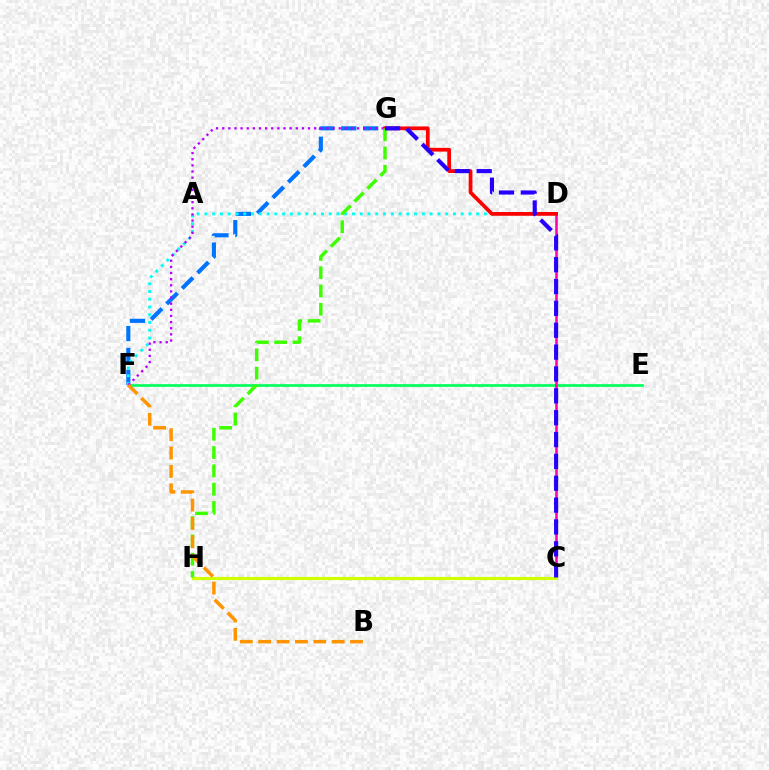{('E', 'F'): [{'color': '#00ff5c', 'line_style': 'solid', 'thickness': 1.92}], ('F', 'G'): [{'color': '#0074ff', 'line_style': 'dashed', 'thickness': 2.98}, {'color': '#b900ff', 'line_style': 'dotted', 'thickness': 1.67}], ('C', 'D'): [{'color': '#ff00ac', 'line_style': 'solid', 'thickness': 1.84}], ('C', 'H'): [{'color': '#d1ff00', 'line_style': 'solid', 'thickness': 2.27}], ('D', 'F'): [{'color': '#00fff6', 'line_style': 'dotted', 'thickness': 2.11}], ('D', 'G'): [{'color': '#ff0000', 'line_style': 'solid', 'thickness': 2.7}], ('G', 'H'): [{'color': '#3dff00', 'line_style': 'dashed', 'thickness': 2.48}], ('B', 'F'): [{'color': '#ff9400', 'line_style': 'dashed', 'thickness': 2.5}], ('C', 'G'): [{'color': '#2500ff', 'line_style': 'dashed', 'thickness': 2.97}]}